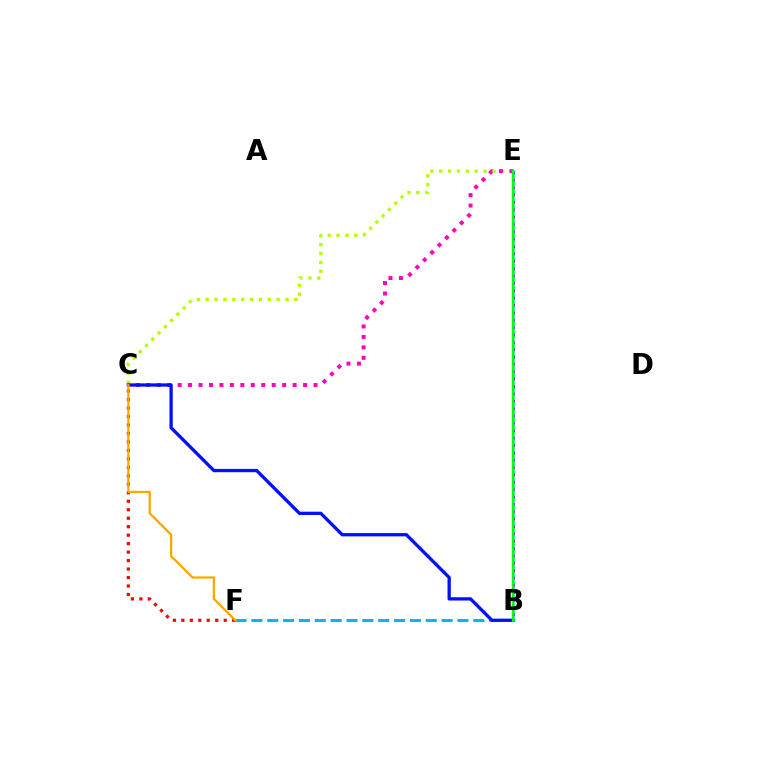{('C', 'E'): [{'color': '#b3ff00', 'line_style': 'dotted', 'thickness': 2.41}, {'color': '#ff00bd', 'line_style': 'dotted', 'thickness': 2.84}], ('B', 'F'): [{'color': '#00b5ff', 'line_style': 'dashed', 'thickness': 2.15}], ('B', 'C'): [{'color': '#0010ff', 'line_style': 'solid', 'thickness': 2.37}], ('B', 'E'): [{'color': '#00ff9d', 'line_style': 'solid', 'thickness': 1.81}, {'color': '#9b00ff', 'line_style': 'dotted', 'thickness': 2.0}, {'color': '#08ff00', 'line_style': 'solid', 'thickness': 1.78}], ('C', 'F'): [{'color': '#ff0000', 'line_style': 'dotted', 'thickness': 2.3}, {'color': '#ffa500', 'line_style': 'solid', 'thickness': 1.62}]}